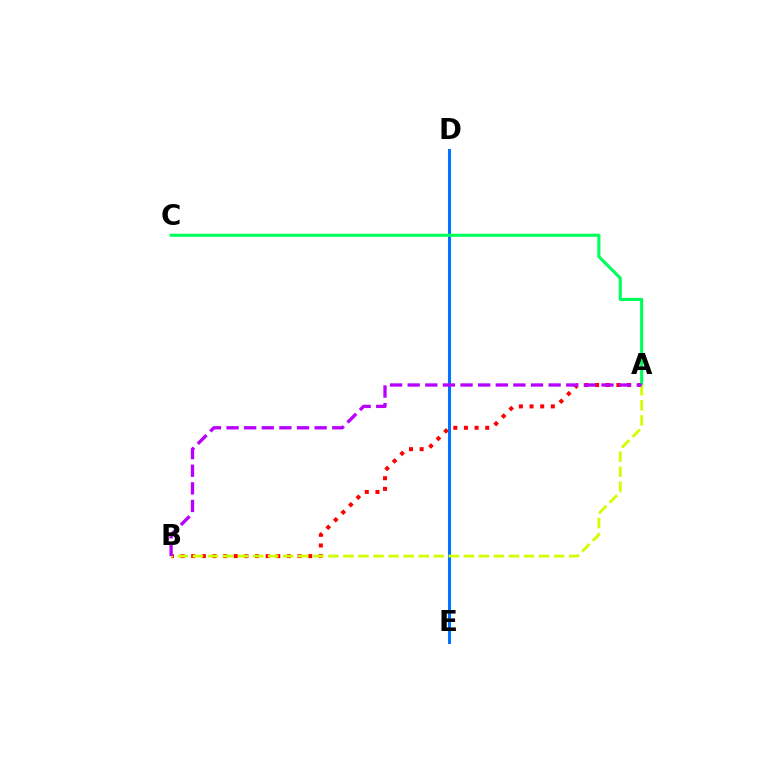{('A', 'B'): [{'color': '#ff0000', 'line_style': 'dotted', 'thickness': 2.89}, {'color': '#d1ff00', 'line_style': 'dashed', 'thickness': 2.04}, {'color': '#b900ff', 'line_style': 'dashed', 'thickness': 2.39}], ('D', 'E'): [{'color': '#0074ff', 'line_style': 'solid', 'thickness': 2.19}], ('A', 'C'): [{'color': '#00ff5c', 'line_style': 'solid', 'thickness': 2.22}]}